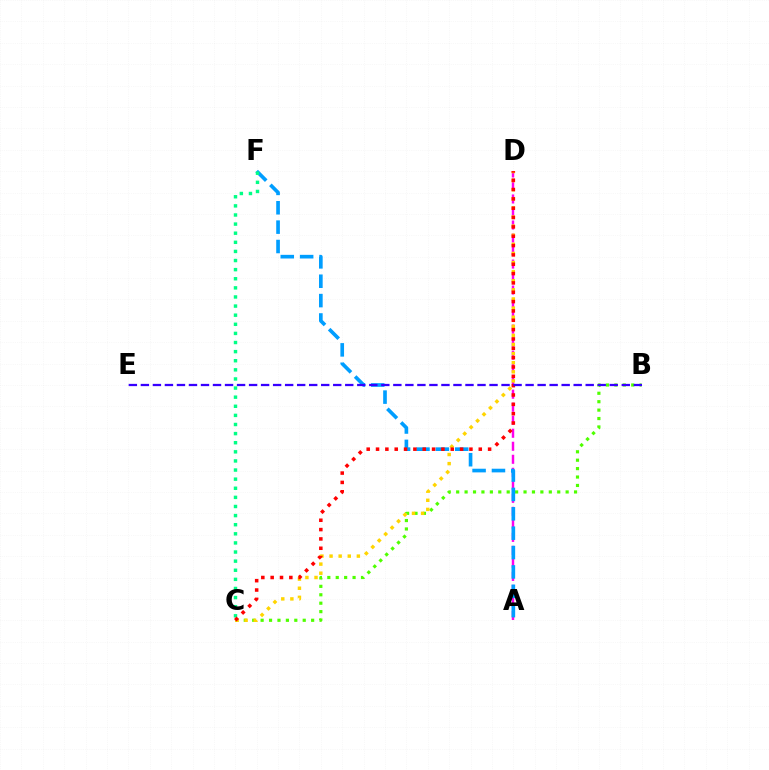{('B', 'C'): [{'color': '#4fff00', 'line_style': 'dotted', 'thickness': 2.29}], ('A', 'D'): [{'color': '#ff00ed', 'line_style': 'dashed', 'thickness': 1.77}], ('C', 'D'): [{'color': '#ffd500', 'line_style': 'dotted', 'thickness': 2.47}, {'color': '#ff0000', 'line_style': 'dotted', 'thickness': 2.54}], ('A', 'F'): [{'color': '#009eff', 'line_style': 'dashed', 'thickness': 2.63}], ('C', 'F'): [{'color': '#00ff86', 'line_style': 'dotted', 'thickness': 2.48}], ('B', 'E'): [{'color': '#3700ff', 'line_style': 'dashed', 'thickness': 1.63}]}